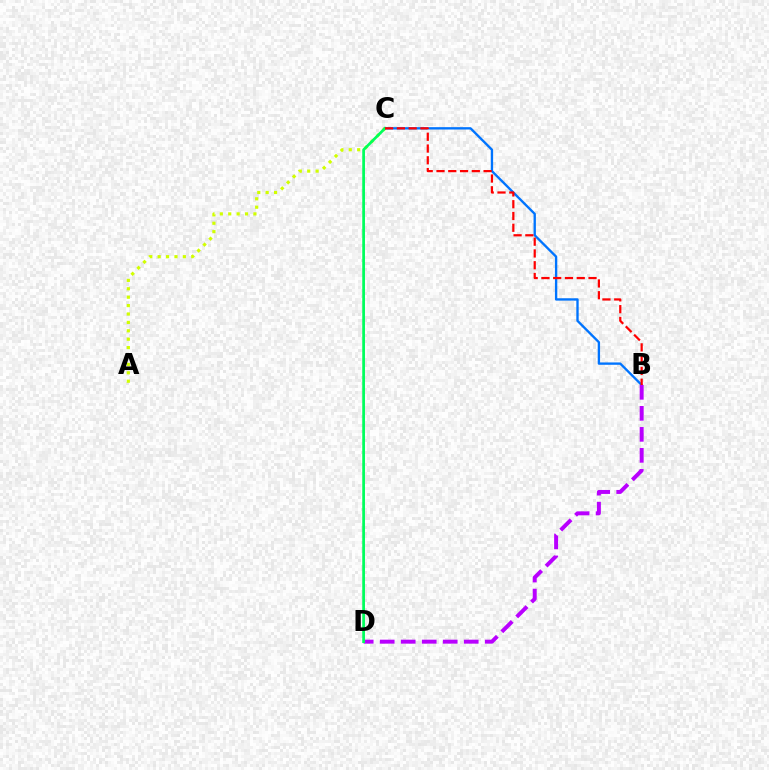{('A', 'C'): [{'color': '#d1ff00', 'line_style': 'dotted', 'thickness': 2.28}], ('B', 'C'): [{'color': '#0074ff', 'line_style': 'solid', 'thickness': 1.69}, {'color': '#ff0000', 'line_style': 'dashed', 'thickness': 1.6}], ('B', 'D'): [{'color': '#b900ff', 'line_style': 'dashed', 'thickness': 2.85}], ('C', 'D'): [{'color': '#00ff5c', 'line_style': 'solid', 'thickness': 1.96}]}